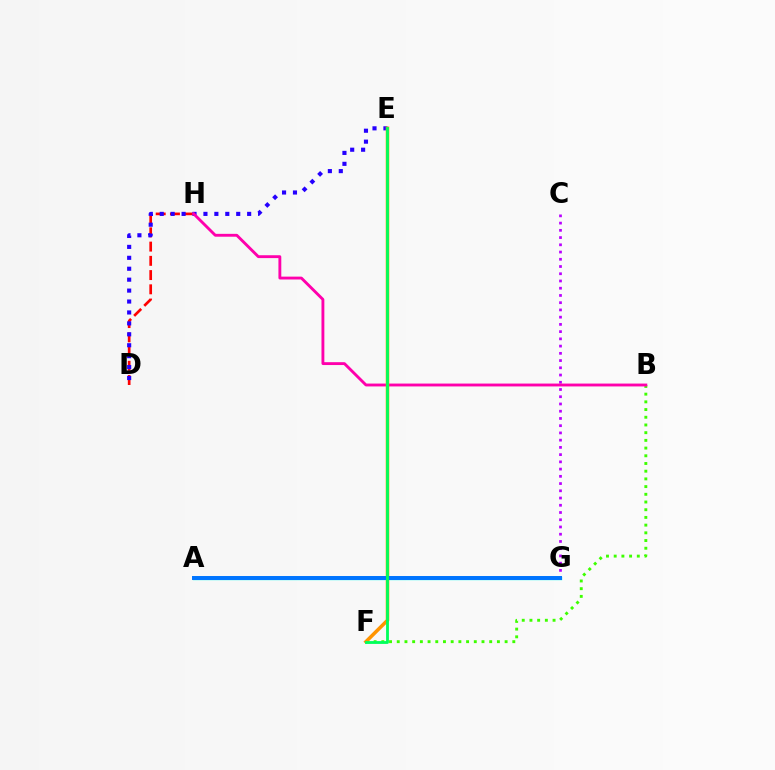{('B', 'F'): [{'color': '#3dff00', 'line_style': 'dotted', 'thickness': 2.09}], ('D', 'H'): [{'color': '#ff0000', 'line_style': 'dashed', 'thickness': 1.93}], ('C', 'G'): [{'color': '#b900ff', 'line_style': 'dotted', 'thickness': 1.97}], ('D', 'E'): [{'color': '#2500ff', 'line_style': 'dotted', 'thickness': 2.97}], ('A', 'G'): [{'color': '#d1ff00', 'line_style': 'solid', 'thickness': 1.89}, {'color': '#00fff6', 'line_style': 'solid', 'thickness': 2.43}, {'color': '#0074ff', 'line_style': 'solid', 'thickness': 2.86}], ('B', 'H'): [{'color': '#ff00ac', 'line_style': 'solid', 'thickness': 2.06}], ('E', 'F'): [{'color': '#ff9400', 'line_style': 'solid', 'thickness': 2.54}, {'color': '#00ff5c', 'line_style': 'solid', 'thickness': 2.03}]}